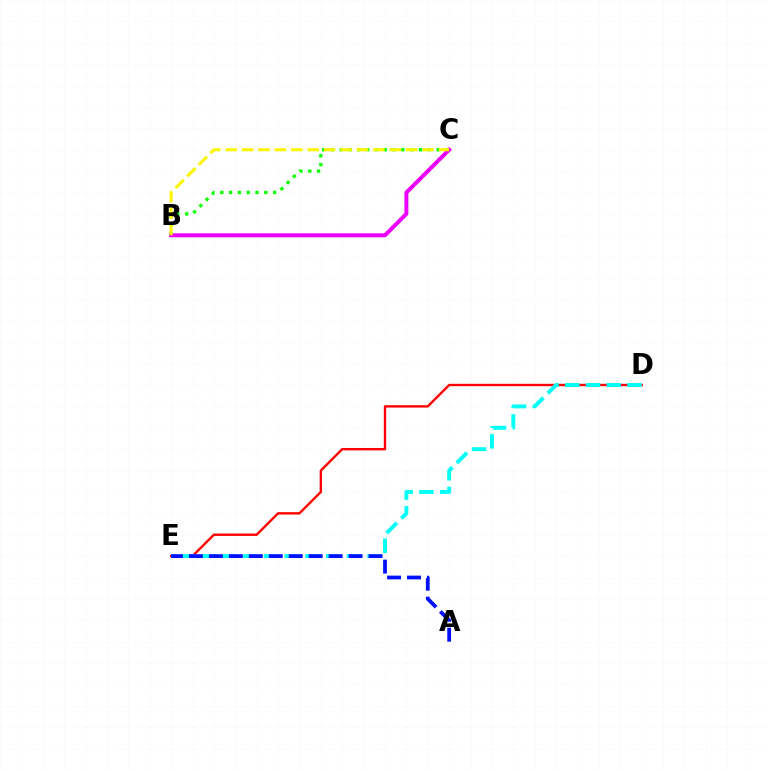{('B', 'C'): [{'color': '#08ff00', 'line_style': 'dotted', 'thickness': 2.39}, {'color': '#ee00ff', 'line_style': 'solid', 'thickness': 2.85}, {'color': '#fcf500', 'line_style': 'dashed', 'thickness': 2.23}], ('D', 'E'): [{'color': '#ff0000', 'line_style': 'solid', 'thickness': 1.71}, {'color': '#00fff6', 'line_style': 'dashed', 'thickness': 2.81}], ('A', 'E'): [{'color': '#0010ff', 'line_style': 'dashed', 'thickness': 2.71}]}